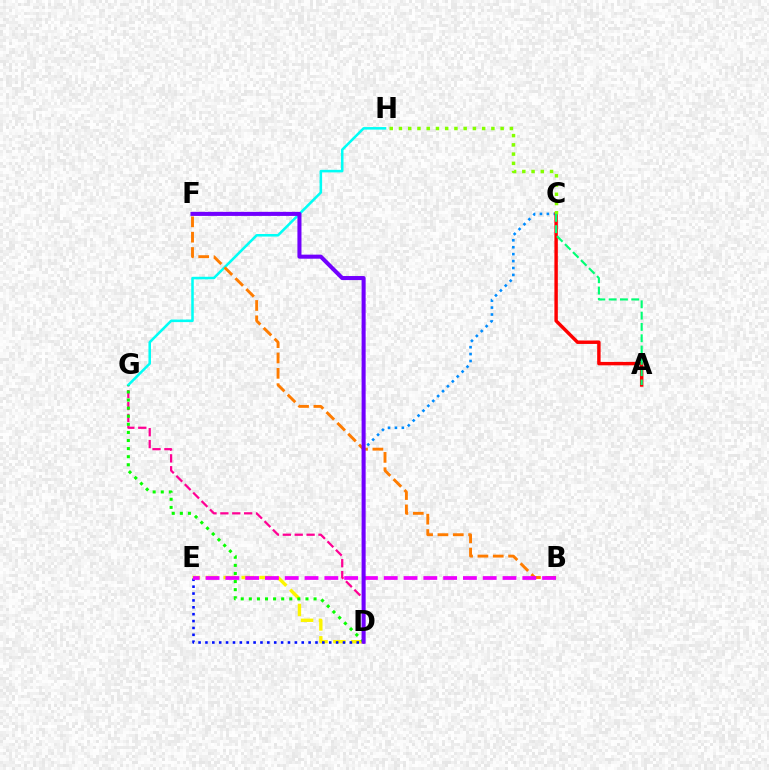{('D', 'G'): [{'color': '#ff0094', 'line_style': 'dashed', 'thickness': 1.61}, {'color': '#08ff00', 'line_style': 'dotted', 'thickness': 2.2}], ('C', 'D'): [{'color': '#008cff', 'line_style': 'dotted', 'thickness': 1.88}], ('D', 'E'): [{'color': '#fcf500', 'line_style': 'dashed', 'thickness': 2.43}, {'color': '#0010ff', 'line_style': 'dotted', 'thickness': 1.87}], ('G', 'H'): [{'color': '#00fff6', 'line_style': 'solid', 'thickness': 1.84}], ('A', 'C'): [{'color': '#ff0000', 'line_style': 'solid', 'thickness': 2.47}, {'color': '#00ff74', 'line_style': 'dashed', 'thickness': 1.54}], ('B', 'F'): [{'color': '#ff7c00', 'line_style': 'dashed', 'thickness': 2.08}], ('C', 'H'): [{'color': '#84ff00', 'line_style': 'dotted', 'thickness': 2.51}], ('B', 'E'): [{'color': '#ee00ff', 'line_style': 'dashed', 'thickness': 2.69}], ('D', 'F'): [{'color': '#7200ff', 'line_style': 'solid', 'thickness': 2.92}]}